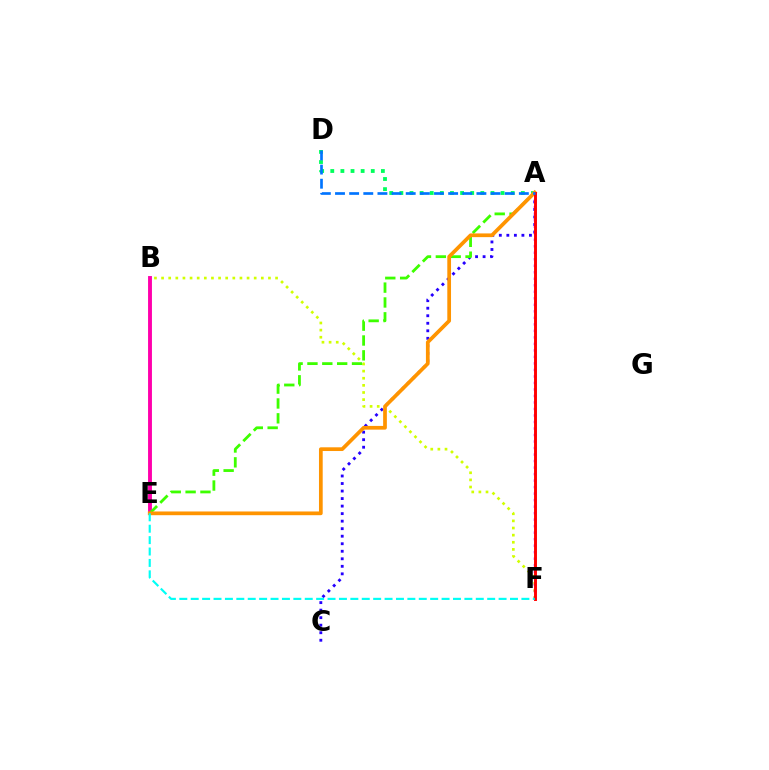{('B', 'E'): [{'color': '#ff00ac', 'line_style': 'solid', 'thickness': 2.8}], ('A', 'D'): [{'color': '#00ff5c', 'line_style': 'dotted', 'thickness': 2.75}, {'color': '#0074ff', 'line_style': 'dashed', 'thickness': 1.92}], ('B', 'F'): [{'color': '#d1ff00', 'line_style': 'dotted', 'thickness': 1.94}], ('A', 'C'): [{'color': '#2500ff', 'line_style': 'dotted', 'thickness': 2.04}], ('A', 'F'): [{'color': '#b900ff', 'line_style': 'dotted', 'thickness': 1.77}, {'color': '#ff0000', 'line_style': 'solid', 'thickness': 2.1}], ('A', 'E'): [{'color': '#3dff00', 'line_style': 'dashed', 'thickness': 2.02}, {'color': '#ff9400', 'line_style': 'solid', 'thickness': 2.68}], ('E', 'F'): [{'color': '#00fff6', 'line_style': 'dashed', 'thickness': 1.55}]}